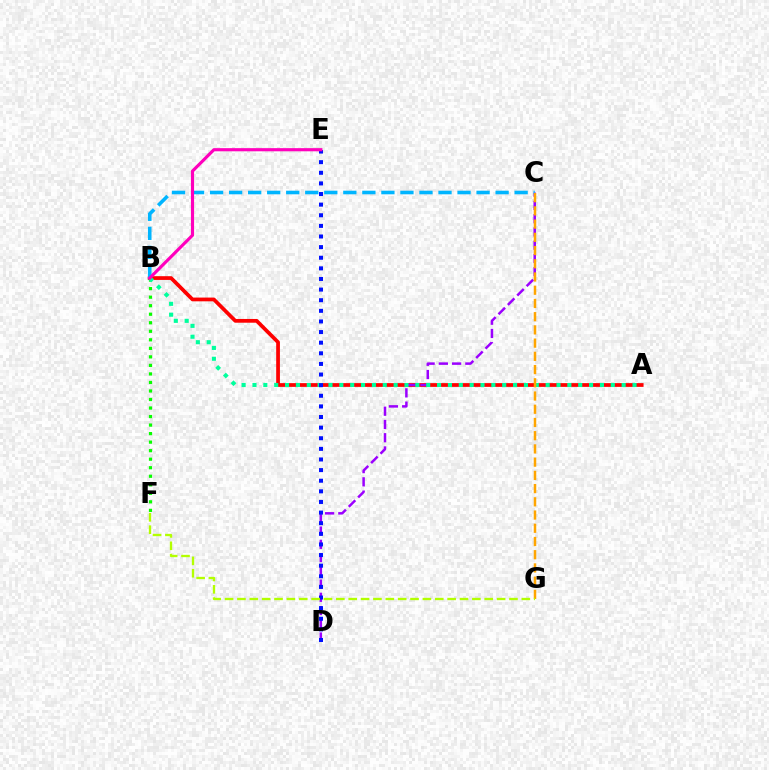{('A', 'B'): [{'color': '#ff0000', 'line_style': 'solid', 'thickness': 2.7}, {'color': '#00ff9d', 'line_style': 'dotted', 'thickness': 2.95}], ('C', 'D'): [{'color': '#9b00ff', 'line_style': 'dashed', 'thickness': 1.8}], ('B', 'C'): [{'color': '#00b5ff', 'line_style': 'dashed', 'thickness': 2.59}], ('B', 'F'): [{'color': '#08ff00', 'line_style': 'dotted', 'thickness': 2.32}], ('D', 'E'): [{'color': '#0010ff', 'line_style': 'dotted', 'thickness': 2.89}], ('B', 'E'): [{'color': '#ff00bd', 'line_style': 'solid', 'thickness': 2.27}], ('C', 'G'): [{'color': '#ffa500', 'line_style': 'dashed', 'thickness': 1.8}], ('F', 'G'): [{'color': '#b3ff00', 'line_style': 'dashed', 'thickness': 1.68}]}